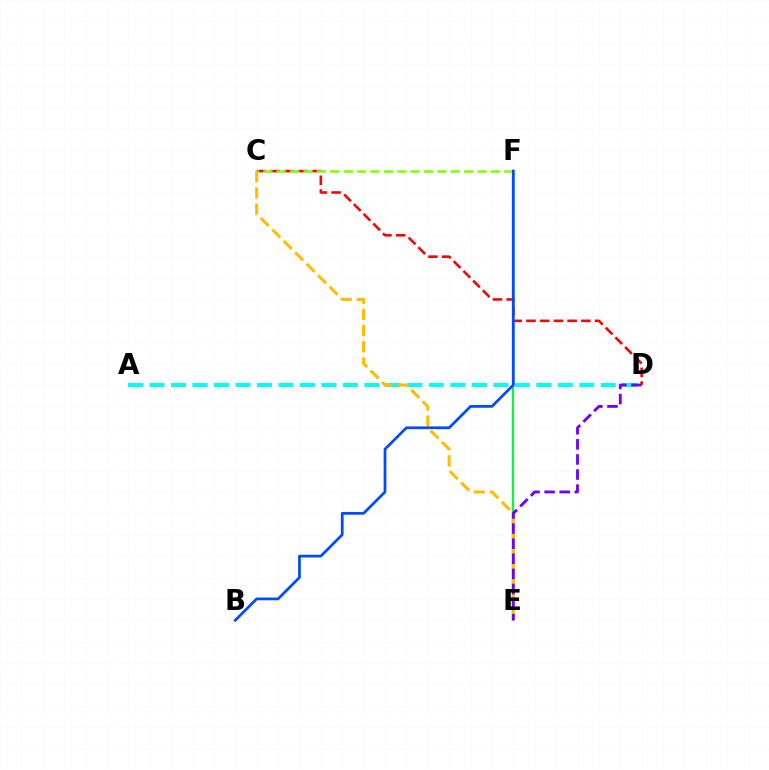{('E', 'F'): [{'color': '#ff00cf', 'line_style': 'solid', 'thickness': 1.52}, {'color': '#00ff39', 'line_style': 'solid', 'thickness': 1.52}], ('C', 'D'): [{'color': '#ff0000', 'line_style': 'dashed', 'thickness': 1.86}], ('A', 'D'): [{'color': '#00fff6', 'line_style': 'dashed', 'thickness': 2.92}], ('C', 'E'): [{'color': '#ffbd00', 'line_style': 'dashed', 'thickness': 2.2}], ('C', 'F'): [{'color': '#84ff00', 'line_style': 'dashed', 'thickness': 1.82}], ('B', 'F'): [{'color': '#004bff', 'line_style': 'solid', 'thickness': 1.97}], ('D', 'E'): [{'color': '#7200ff', 'line_style': 'dashed', 'thickness': 2.05}]}